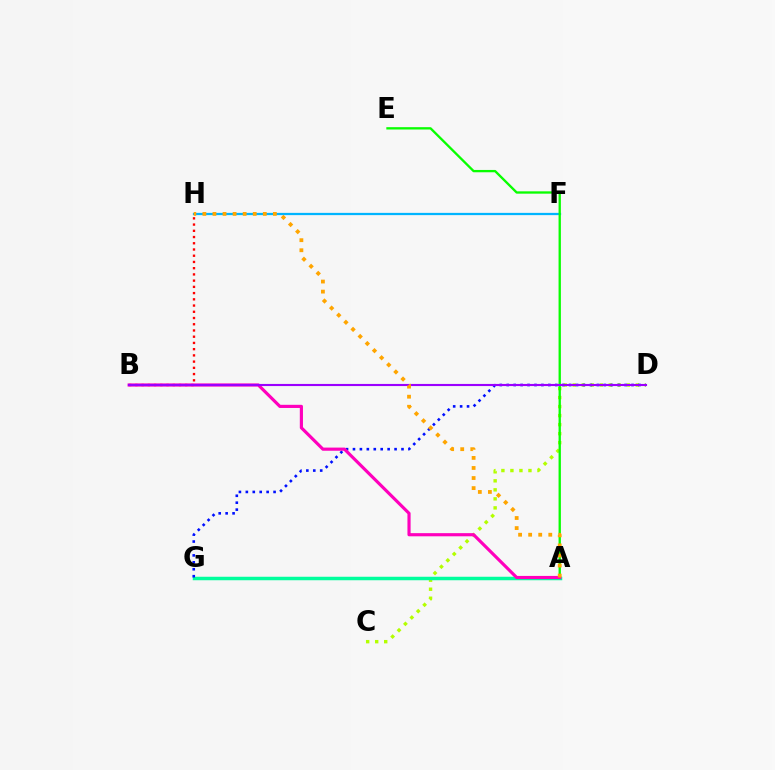{('F', 'H'): [{'color': '#00b5ff', 'line_style': 'solid', 'thickness': 1.63}], ('C', 'D'): [{'color': '#b3ff00', 'line_style': 'dotted', 'thickness': 2.45}], ('A', 'G'): [{'color': '#00ff9d', 'line_style': 'solid', 'thickness': 2.51}], ('A', 'E'): [{'color': '#08ff00', 'line_style': 'solid', 'thickness': 1.67}], ('B', 'H'): [{'color': '#ff0000', 'line_style': 'dotted', 'thickness': 1.69}], ('D', 'G'): [{'color': '#0010ff', 'line_style': 'dotted', 'thickness': 1.88}], ('A', 'B'): [{'color': '#ff00bd', 'line_style': 'solid', 'thickness': 2.27}], ('B', 'D'): [{'color': '#9b00ff', 'line_style': 'solid', 'thickness': 1.53}], ('A', 'H'): [{'color': '#ffa500', 'line_style': 'dotted', 'thickness': 2.73}]}